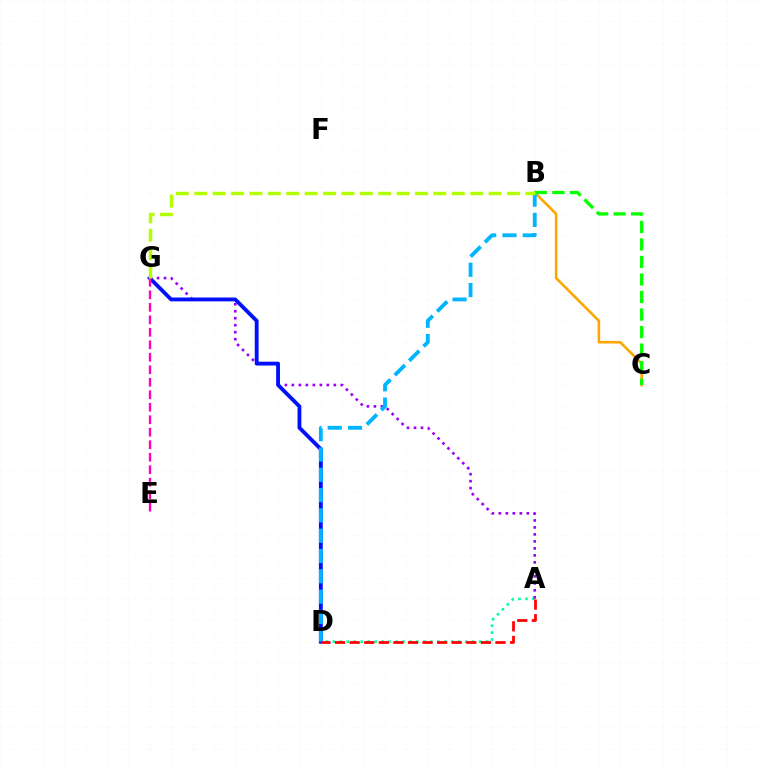{('A', 'D'): [{'color': '#00ff9d', 'line_style': 'dotted', 'thickness': 1.89}, {'color': '#ff0000', 'line_style': 'dashed', 'thickness': 1.98}], ('A', 'G'): [{'color': '#9b00ff', 'line_style': 'dotted', 'thickness': 1.9}], ('B', 'C'): [{'color': '#ffa500', 'line_style': 'solid', 'thickness': 1.86}, {'color': '#08ff00', 'line_style': 'dashed', 'thickness': 2.38}], ('D', 'G'): [{'color': '#0010ff', 'line_style': 'solid', 'thickness': 2.76}], ('B', 'D'): [{'color': '#00b5ff', 'line_style': 'dashed', 'thickness': 2.76}], ('E', 'G'): [{'color': '#ff00bd', 'line_style': 'dashed', 'thickness': 1.7}], ('B', 'G'): [{'color': '#b3ff00', 'line_style': 'dashed', 'thickness': 2.5}]}